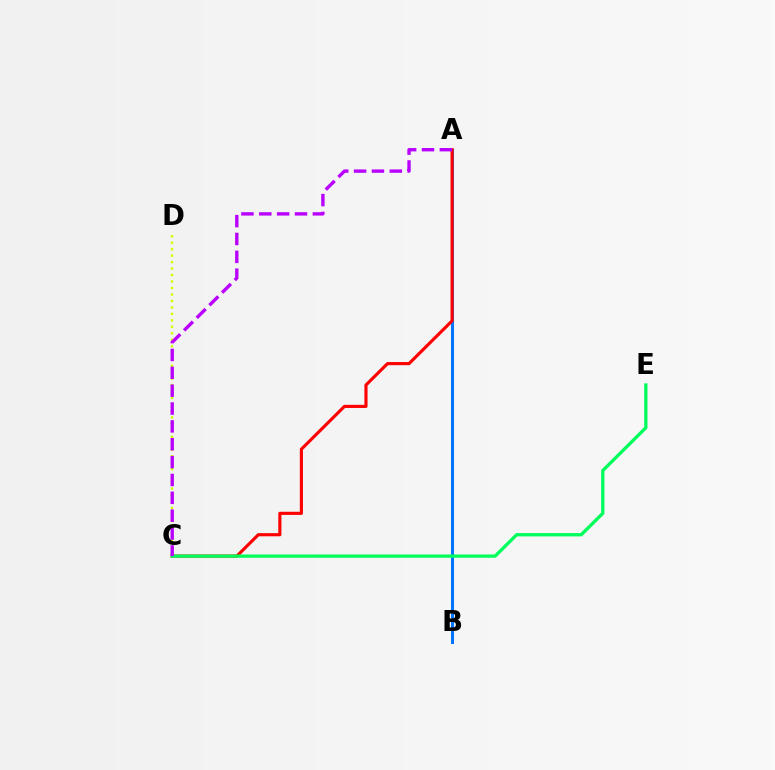{('A', 'B'): [{'color': '#0074ff', 'line_style': 'solid', 'thickness': 2.18}], ('A', 'C'): [{'color': '#ff0000', 'line_style': 'solid', 'thickness': 2.26}, {'color': '#b900ff', 'line_style': 'dashed', 'thickness': 2.43}], ('C', 'D'): [{'color': '#d1ff00', 'line_style': 'dotted', 'thickness': 1.76}], ('C', 'E'): [{'color': '#00ff5c', 'line_style': 'solid', 'thickness': 2.38}]}